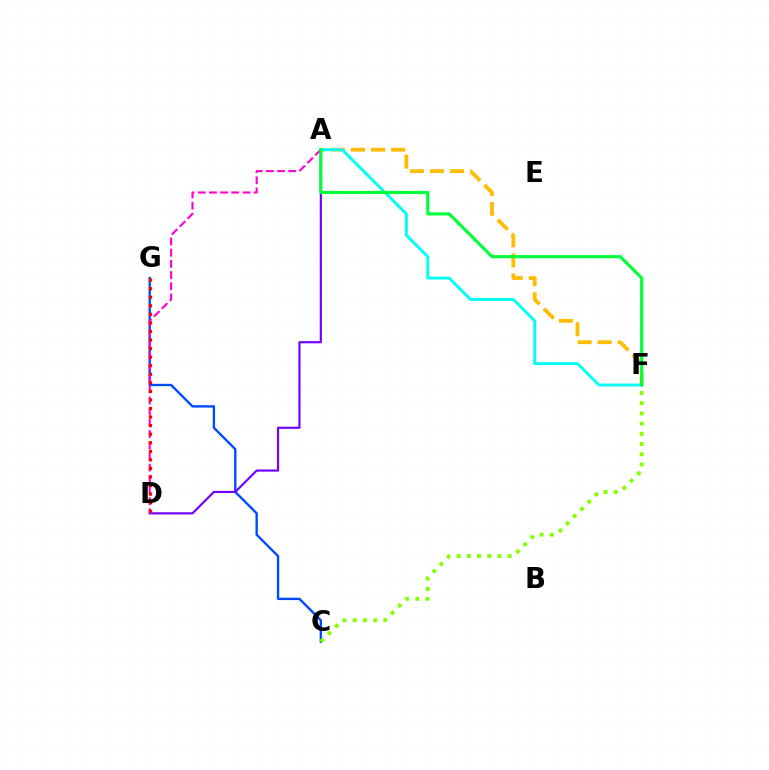{('C', 'G'): [{'color': '#004bff', 'line_style': 'solid', 'thickness': 1.71}], ('C', 'F'): [{'color': '#84ff00', 'line_style': 'dotted', 'thickness': 2.77}], ('A', 'D'): [{'color': '#7200ff', 'line_style': 'solid', 'thickness': 1.56}, {'color': '#ff00cf', 'line_style': 'dashed', 'thickness': 1.52}], ('A', 'F'): [{'color': '#ffbd00', 'line_style': 'dashed', 'thickness': 2.73}, {'color': '#00fff6', 'line_style': 'solid', 'thickness': 2.09}, {'color': '#00ff39', 'line_style': 'solid', 'thickness': 2.27}], ('D', 'G'): [{'color': '#ff0000', 'line_style': 'dotted', 'thickness': 2.33}]}